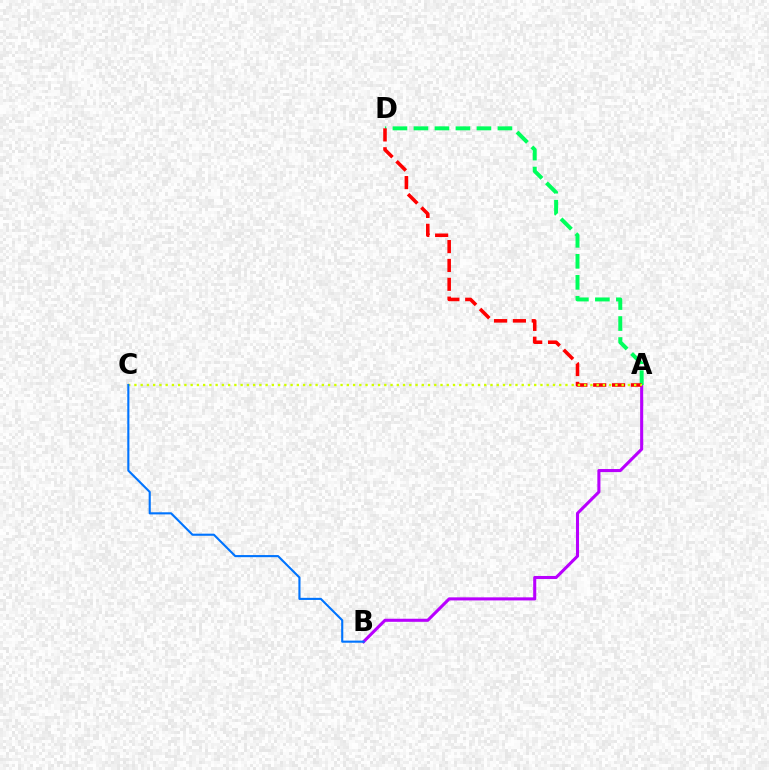{('A', 'B'): [{'color': '#b900ff', 'line_style': 'solid', 'thickness': 2.21}], ('A', 'D'): [{'color': '#00ff5c', 'line_style': 'dashed', 'thickness': 2.85}, {'color': '#ff0000', 'line_style': 'dashed', 'thickness': 2.56}], ('A', 'C'): [{'color': '#d1ff00', 'line_style': 'dotted', 'thickness': 1.7}], ('B', 'C'): [{'color': '#0074ff', 'line_style': 'solid', 'thickness': 1.52}]}